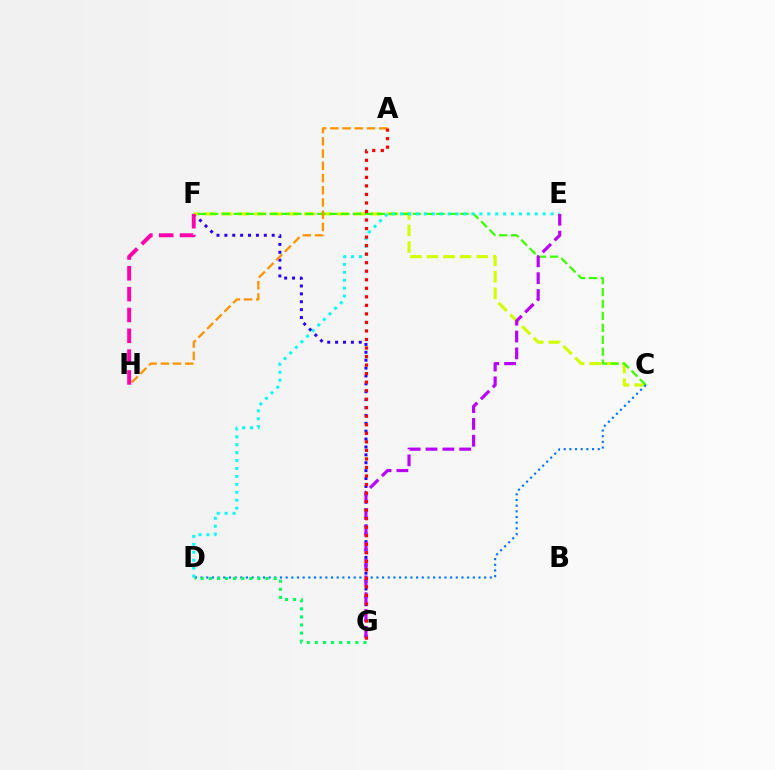{('F', 'G'): [{'color': '#2500ff', 'line_style': 'dotted', 'thickness': 2.14}], ('C', 'F'): [{'color': '#d1ff00', 'line_style': 'dashed', 'thickness': 2.25}, {'color': '#3dff00', 'line_style': 'dashed', 'thickness': 1.62}], ('D', 'E'): [{'color': '#00fff6', 'line_style': 'dotted', 'thickness': 2.15}], ('A', 'H'): [{'color': '#ff9400', 'line_style': 'dashed', 'thickness': 1.66}], ('C', 'D'): [{'color': '#0074ff', 'line_style': 'dotted', 'thickness': 1.54}], ('F', 'H'): [{'color': '#ff00ac', 'line_style': 'dashed', 'thickness': 2.83}], ('E', 'G'): [{'color': '#b900ff', 'line_style': 'dashed', 'thickness': 2.29}], ('A', 'G'): [{'color': '#ff0000', 'line_style': 'dotted', 'thickness': 2.32}], ('D', 'G'): [{'color': '#00ff5c', 'line_style': 'dotted', 'thickness': 2.2}]}